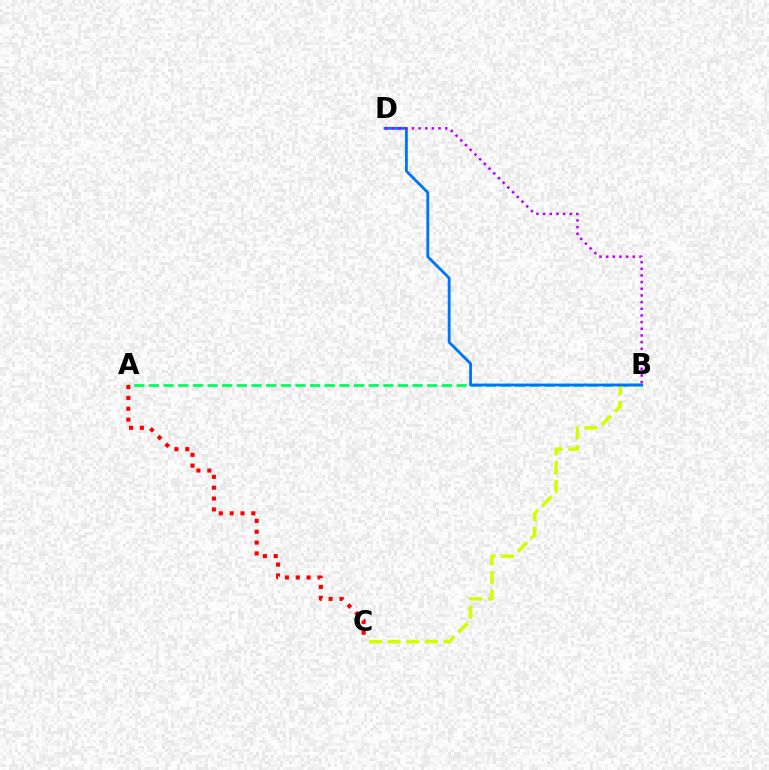{('A', 'B'): [{'color': '#00ff5c', 'line_style': 'dashed', 'thickness': 1.99}], ('B', 'C'): [{'color': '#d1ff00', 'line_style': 'dashed', 'thickness': 2.53}], ('B', 'D'): [{'color': '#0074ff', 'line_style': 'solid', 'thickness': 2.04}, {'color': '#b900ff', 'line_style': 'dotted', 'thickness': 1.81}], ('A', 'C'): [{'color': '#ff0000', 'line_style': 'dotted', 'thickness': 2.95}]}